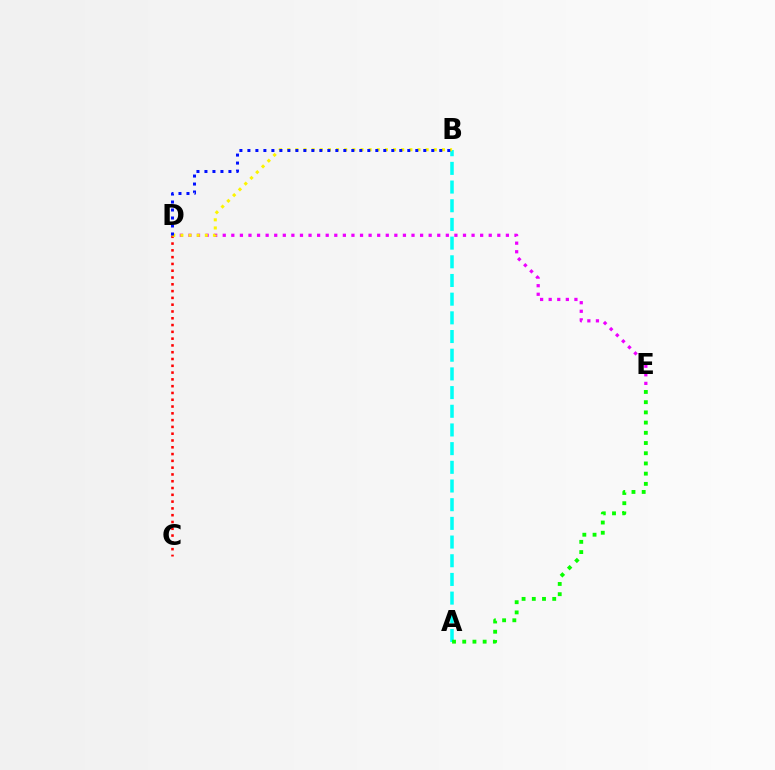{('D', 'E'): [{'color': '#ee00ff', 'line_style': 'dotted', 'thickness': 2.33}], ('C', 'D'): [{'color': '#ff0000', 'line_style': 'dotted', 'thickness': 1.84}], ('A', 'B'): [{'color': '#00fff6', 'line_style': 'dashed', 'thickness': 2.54}], ('B', 'D'): [{'color': '#fcf500', 'line_style': 'dotted', 'thickness': 2.21}, {'color': '#0010ff', 'line_style': 'dotted', 'thickness': 2.17}], ('A', 'E'): [{'color': '#08ff00', 'line_style': 'dotted', 'thickness': 2.77}]}